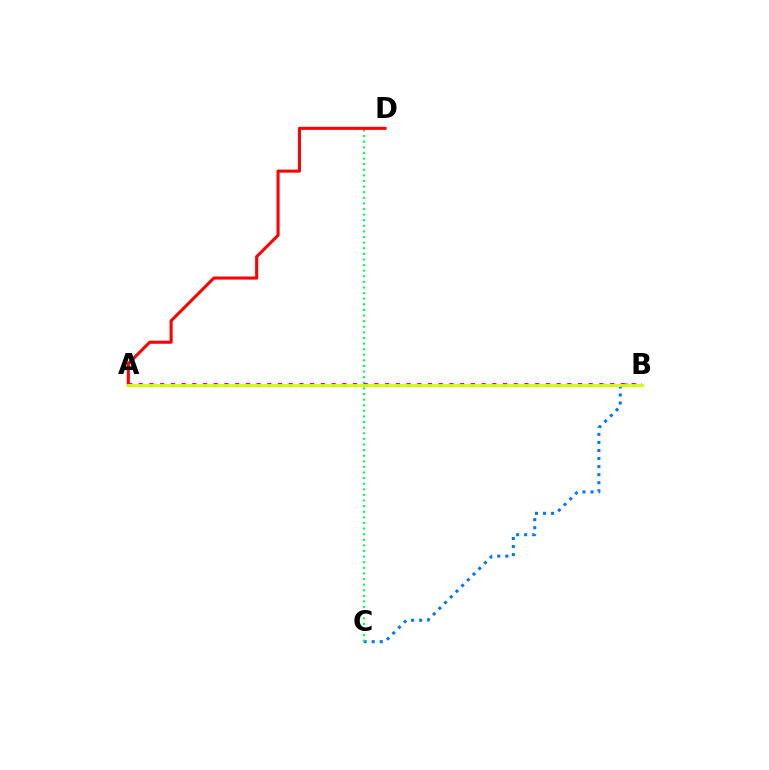{('B', 'C'): [{'color': '#0074ff', 'line_style': 'dotted', 'thickness': 2.19}], ('C', 'D'): [{'color': '#00ff5c', 'line_style': 'dotted', 'thickness': 1.52}], ('A', 'B'): [{'color': '#b900ff', 'line_style': 'dotted', 'thickness': 2.91}, {'color': '#d1ff00', 'line_style': 'solid', 'thickness': 2.07}], ('A', 'D'): [{'color': '#ff0000', 'line_style': 'solid', 'thickness': 2.21}]}